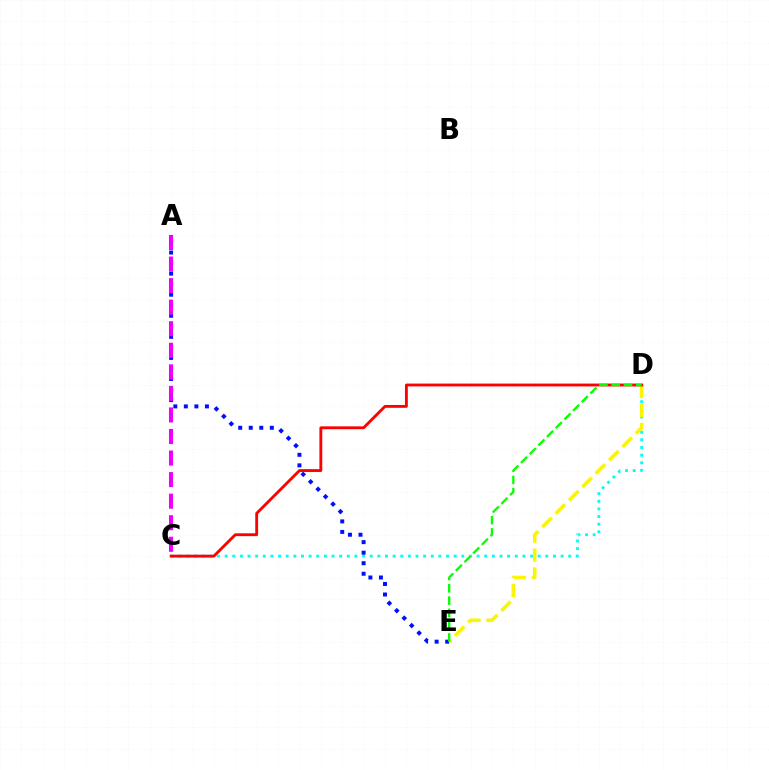{('C', 'D'): [{'color': '#00fff6', 'line_style': 'dotted', 'thickness': 2.07}, {'color': '#ff0000', 'line_style': 'solid', 'thickness': 2.05}], ('A', 'E'): [{'color': '#0010ff', 'line_style': 'dotted', 'thickness': 2.86}], ('A', 'C'): [{'color': '#ee00ff', 'line_style': 'dashed', 'thickness': 2.93}], ('D', 'E'): [{'color': '#fcf500', 'line_style': 'dashed', 'thickness': 2.57}, {'color': '#08ff00', 'line_style': 'dashed', 'thickness': 1.67}]}